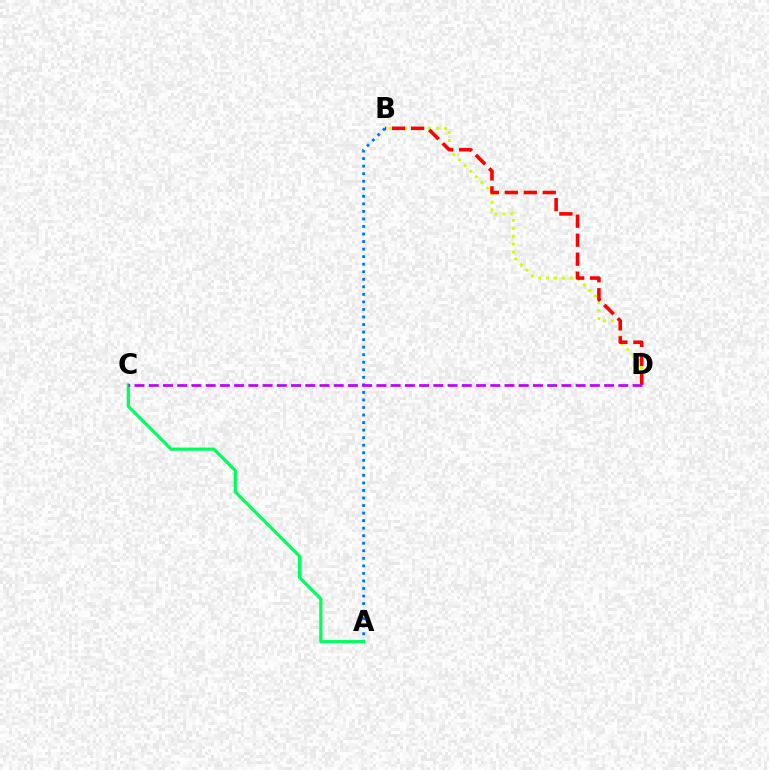{('A', 'B'): [{'color': '#0074ff', 'line_style': 'dotted', 'thickness': 2.05}], ('A', 'C'): [{'color': '#00ff5c', 'line_style': 'solid', 'thickness': 2.3}], ('B', 'D'): [{'color': '#d1ff00', 'line_style': 'dotted', 'thickness': 2.16}, {'color': '#ff0000', 'line_style': 'dashed', 'thickness': 2.58}], ('C', 'D'): [{'color': '#b900ff', 'line_style': 'dashed', 'thickness': 1.93}]}